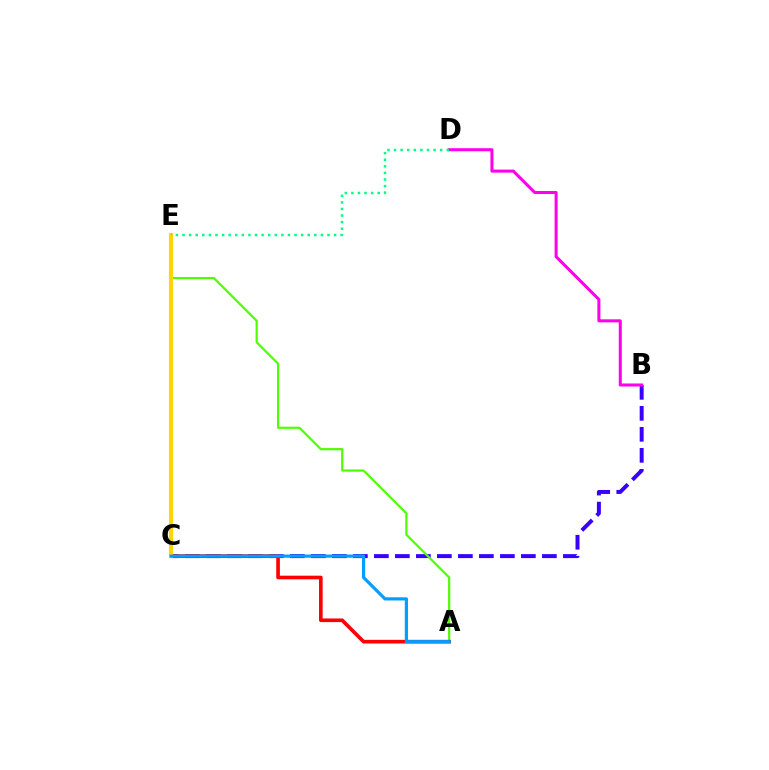{('B', 'C'): [{'color': '#3700ff', 'line_style': 'dashed', 'thickness': 2.85}], ('B', 'D'): [{'color': '#ff00ed', 'line_style': 'solid', 'thickness': 2.19}], ('A', 'E'): [{'color': '#4fff00', 'line_style': 'solid', 'thickness': 1.58}], ('A', 'C'): [{'color': '#ff0000', 'line_style': 'solid', 'thickness': 2.62}, {'color': '#009eff', 'line_style': 'solid', 'thickness': 2.28}], ('C', 'E'): [{'color': '#ffd500', 'line_style': 'solid', 'thickness': 2.96}], ('D', 'E'): [{'color': '#00ff86', 'line_style': 'dotted', 'thickness': 1.79}]}